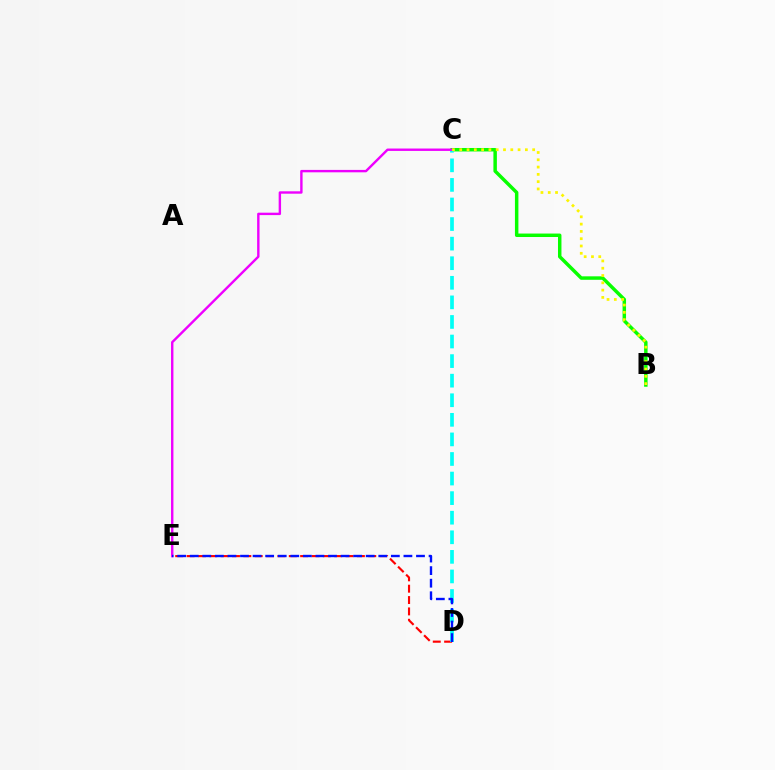{('D', 'E'): [{'color': '#ff0000', 'line_style': 'dashed', 'thickness': 1.54}, {'color': '#0010ff', 'line_style': 'dashed', 'thickness': 1.71}], ('B', 'C'): [{'color': '#08ff00', 'line_style': 'solid', 'thickness': 2.49}, {'color': '#fcf500', 'line_style': 'dotted', 'thickness': 1.98}], ('C', 'D'): [{'color': '#00fff6', 'line_style': 'dashed', 'thickness': 2.66}], ('C', 'E'): [{'color': '#ee00ff', 'line_style': 'solid', 'thickness': 1.73}]}